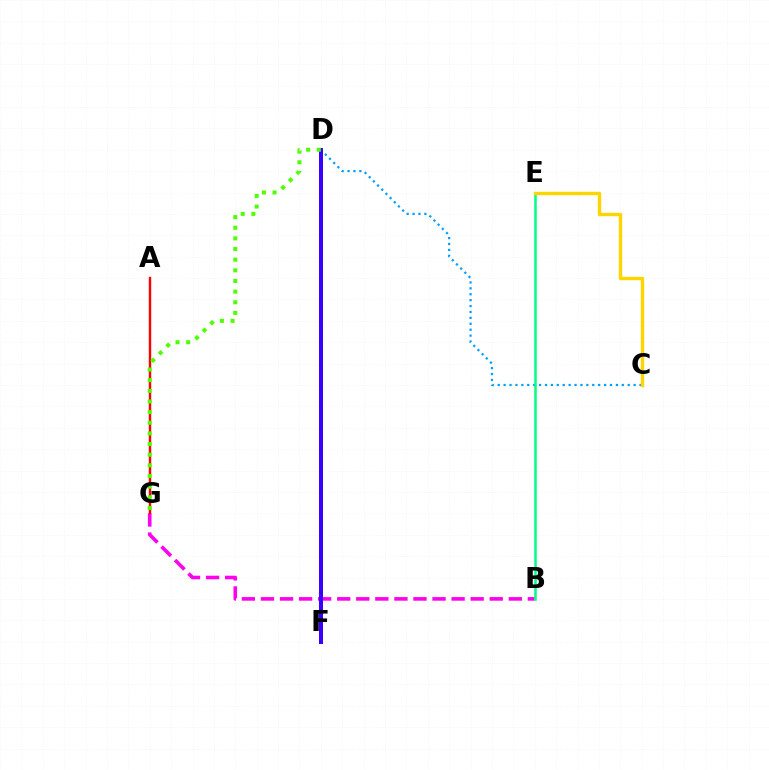{('B', 'G'): [{'color': '#ff00ed', 'line_style': 'dashed', 'thickness': 2.59}], ('C', 'D'): [{'color': '#009eff', 'line_style': 'dotted', 'thickness': 1.61}], ('B', 'E'): [{'color': '#00ff86', 'line_style': 'solid', 'thickness': 1.81}], ('D', 'F'): [{'color': '#3700ff', 'line_style': 'solid', 'thickness': 2.89}], ('C', 'E'): [{'color': '#ffd500', 'line_style': 'solid', 'thickness': 2.44}], ('A', 'G'): [{'color': '#ff0000', 'line_style': 'solid', 'thickness': 1.73}], ('D', 'G'): [{'color': '#4fff00', 'line_style': 'dotted', 'thickness': 2.89}]}